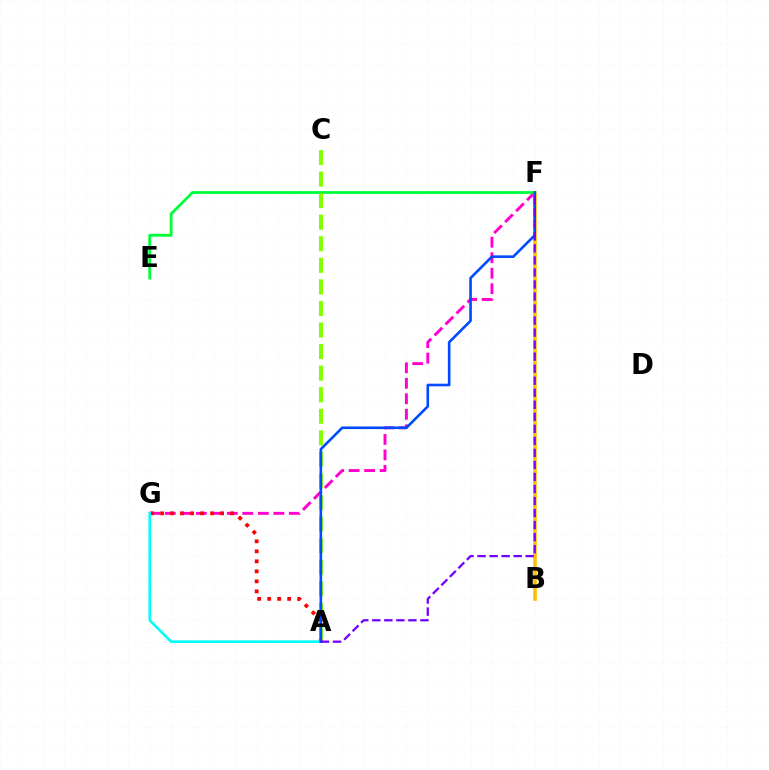{('F', 'G'): [{'color': '#ff00cf', 'line_style': 'dashed', 'thickness': 2.11}], ('B', 'F'): [{'color': '#ffbd00', 'line_style': 'solid', 'thickness': 2.57}], ('A', 'G'): [{'color': '#ff0000', 'line_style': 'dotted', 'thickness': 2.72}, {'color': '#00fff6', 'line_style': 'solid', 'thickness': 1.9}], ('E', 'F'): [{'color': '#00ff39', 'line_style': 'solid', 'thickness': 2.03}], ('A', 'C'): [{'color': '#84ff00', 'line_style': 'dashed', 'thickness': 2.93}], ('A', 'F'): [{'color': '#004bff', 'line_style': 'solid', 'thickness': 1.88}, {'color': '#7200ff', 'line_style': 'dashed', 'thickness': 1.63}]}